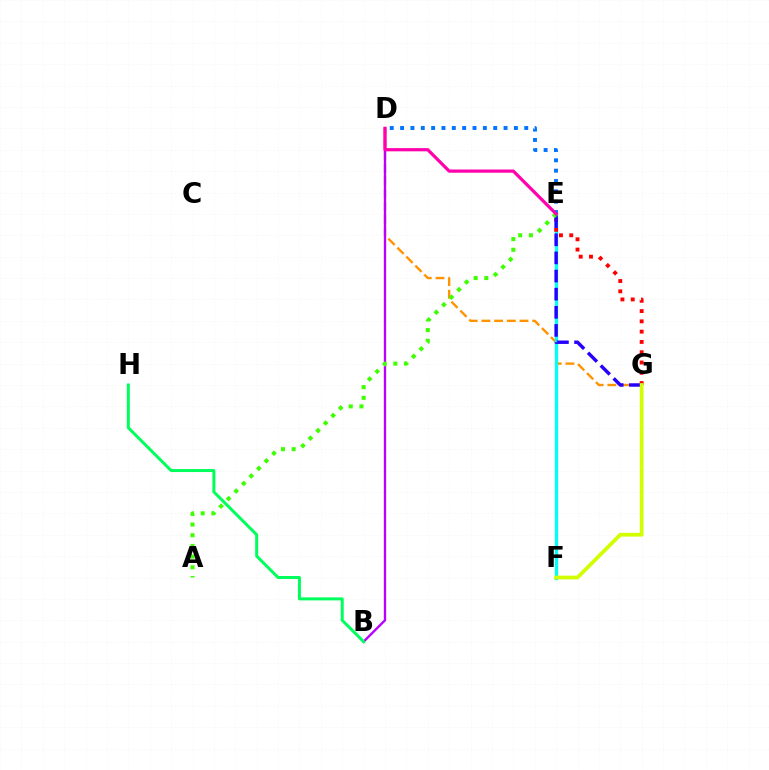{('D', 'G'): [{'color': '#ff9400', 'line_style': 'dashed', 'thickness': 1.72}], ('E', 'F'): [{'color': '#00fff6', 'line_style': 'solid', 'thickness': 2.34}], ('D', 'E'): [{'color': '#0074ff', 'line_style': 'dotted', 'thickness': 2.81}, {'color': '#ff00ac', 'line_style': 'solid', 'thickness': 2.31}], ('E', 'G'): [{'color': '#ff0000', 'line_style': 'dotted', 'thickness': 2.79}, {'color': '#2500ff', 'line_style': 'dashed', 'thickness': 2.46}], ('B', 'D'): [{'color': '#b900ff', 'line_style': 'solid', 'thickness': 1.7}], ('B', 'H'): [{'color': '#00ff5c', 'line_style': 'solid', 'thickness': 2.16}], ('F', 'G'): [{'color': '#d1ff00', 'line_style': 'solid', 'thickness': 2.69}], ('A', 'E'): [{'color': '#3dff00', 'line_style': 'dotted', 'thickness': 2.9}]}